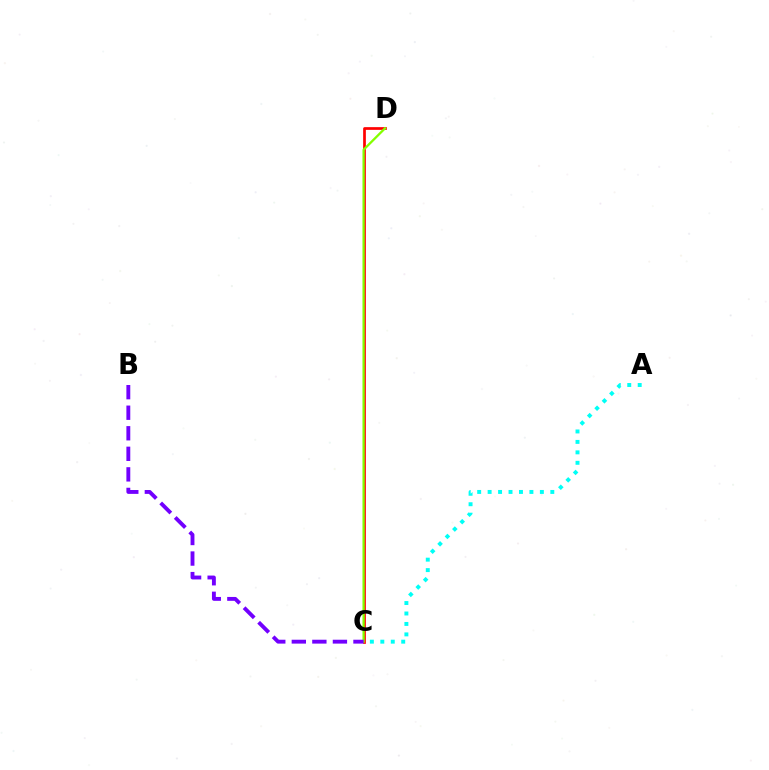{('A', 'C'): [{'color': '#00fff6', 'line_style': 'dotted', 'thickness': 2.84}], ('C', 'D'): [{'color': '#ff0000', 'line_style': 'solid', 'thickness': 1.95}, {'color': '#84ff00', 'line_style': 'solid', 'thickness': 1.65}], ('B', 'C'): [{'color': '#7200ff', 'line_style': 'dashed', 'thickness': 2.79}]}